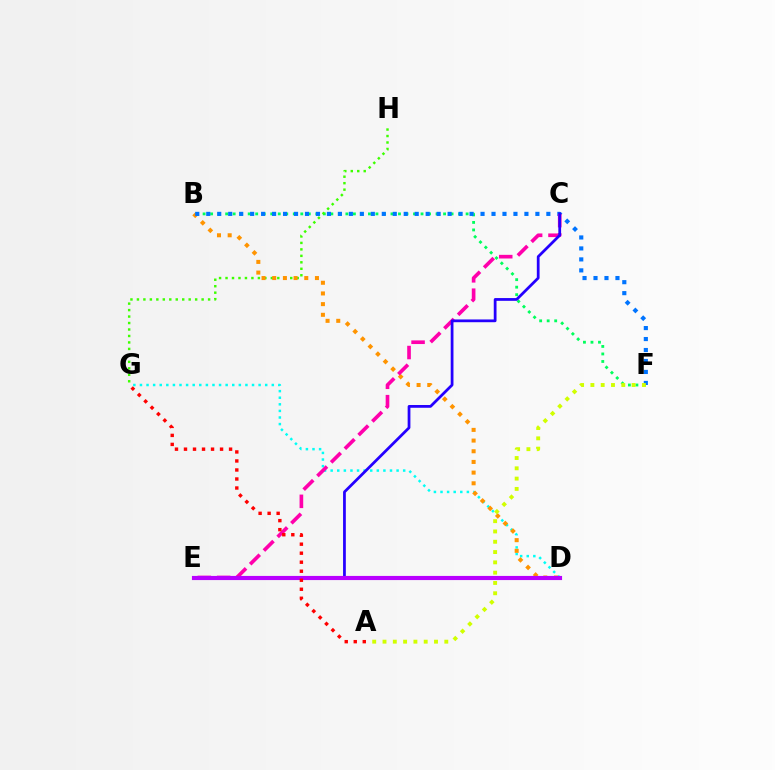{('B', 'F'): [{'color': '#00ff5c', 'line_style': 'dotted', 'thickness': 2.04}, {'color': '#0074ff', 'line_style': 'dotted', 'thickness': 2.98}], ('D', 'G'): [{'color': '#00fff6', 'line_style': 'dotted', 'thickness': 1.79}], ('G', 'H'): [{'color': '#3dff00', 'line_style': 'dotted', 'thickness': 1.76}], ('B', 'D'): [{'color': '#ff9400', 'line_style': 'dotted', 'thickness': 2.9}], ('C', 'E'): [{'color': '#ff00ac', 'line_style': 'dashed', 'thickness': 2.63}, {'color': '#2500ff', 'line_style': 'solid', 'thickness': 1.99}], ('A', 'F'): [{'color': '#d1ff00', 'line_style': 'dotted', 'thickness': 2.8}], ('D', 'E'): [{'color': '#b900ff', 'line_style': 'solid', 'thickness': 2.98}], ('A', 'G'): [{'color': '#ff0000', 'line_style': 'dotted', 'thickness': 2.45}]}